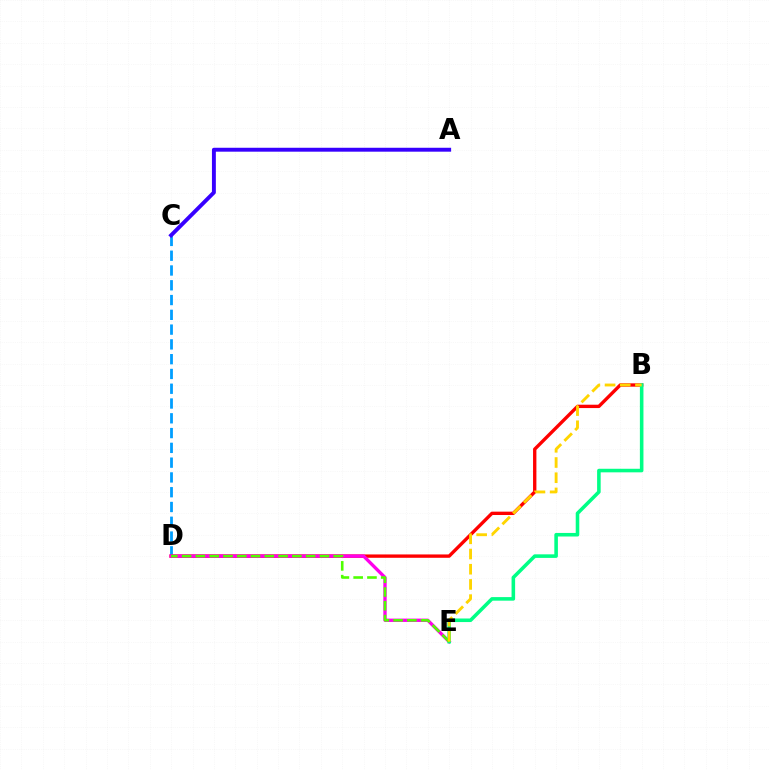{('C', 'D'): [{'color': '#009eff', 'line_style': 'dashed', 'thickness': 2.01}], ('B', 'D'): [{'color': '#ff0000', 'line_style': 'solid', 'thickness': 2.42}], ('D', 'E'): [{'color': '#ff00ed', 'line_style': 'solid', 'thickness': 2.4}, {'color': '#4fff00', 'line_style': 'dashed', 'thickness': 1.87}], ('B', 'E'): [{'color': '#00ff86', 'line_style': 'solid', 'thickness': 2.57}, {'color': '#ffd500', 'line_style': 'dashed', 'thickness': 2.06}], ('A', 'C'): [{'color': '#3700ff', 'line_style': 'solid', 'thickness': 2.82}]}